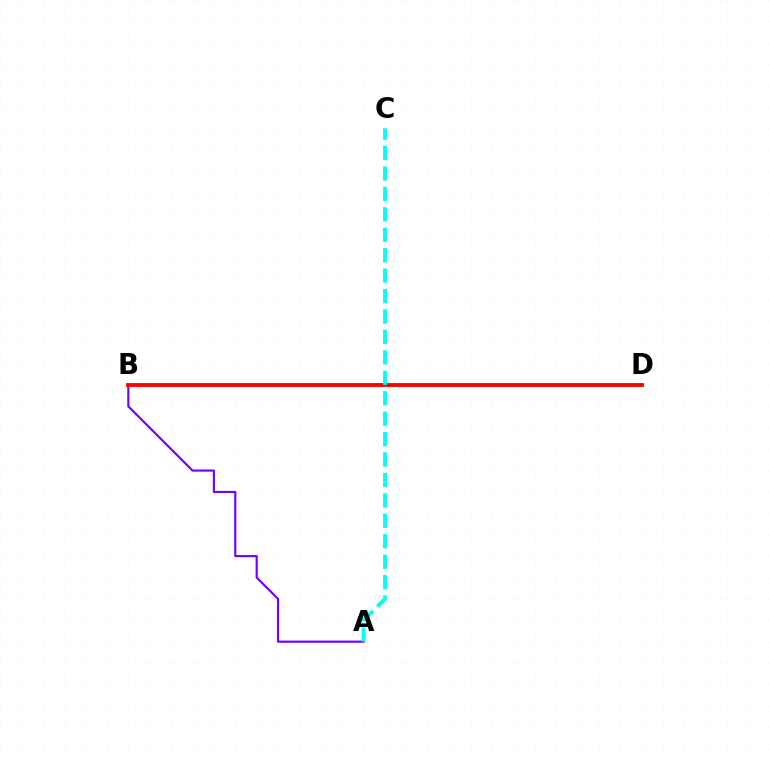{('B', 'D'): [{'color': '#84ff00', 'line_style': 'solid', 'thickness': 2.64}, {'color': '#ff0000', 'line_style': 'solid', 'thickness': 2.73}], ('A', 'B'): [{'color': '#7200ff', 'line_style': 'solid', 'thickness': 1.55}], ('A', 'C'): [{'color': '#00fff6', 'line_style': 'dashed', 'thickness': 2.78}]}